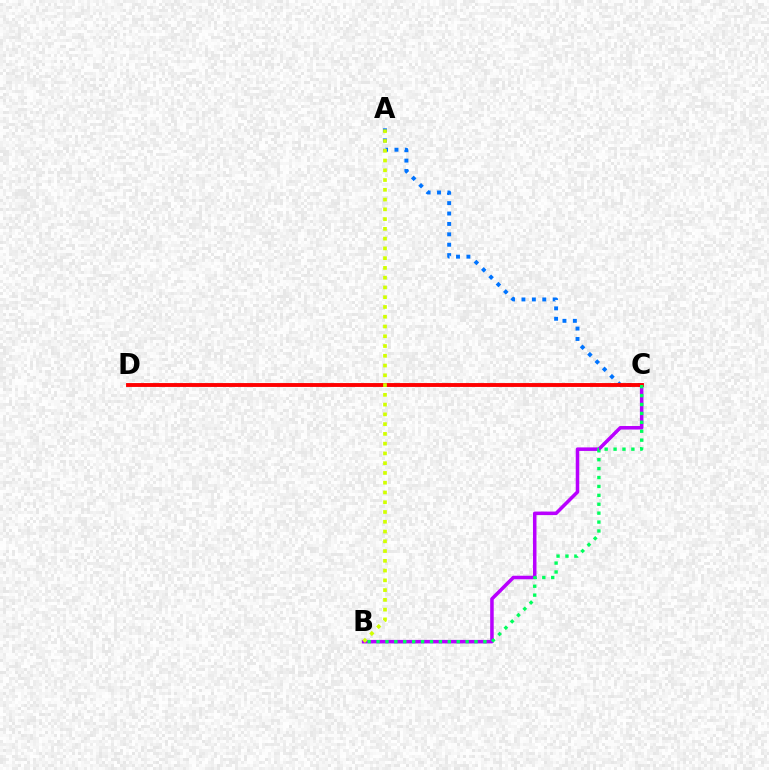{('B', 'C'): [{'color': '#b900ff', 'line_style': 'solid', 'thickness': 2.54}, {'color': '#00ff5c', 'line_style': 'dotted', 'thickness': 2.42}], ('A', 'C'): [{'color': '#0074ff', 'line_style': 'dotted', 'thickness': 2.82}], ('C', 'D'): [{'color': '#ff0000', 'line_style': 'solid', 'thickness': 2.79}], ('A', 'B'): [{'color': '#d1ff00', 'line_style': 'dotted', 'thickness': 2.65}]}